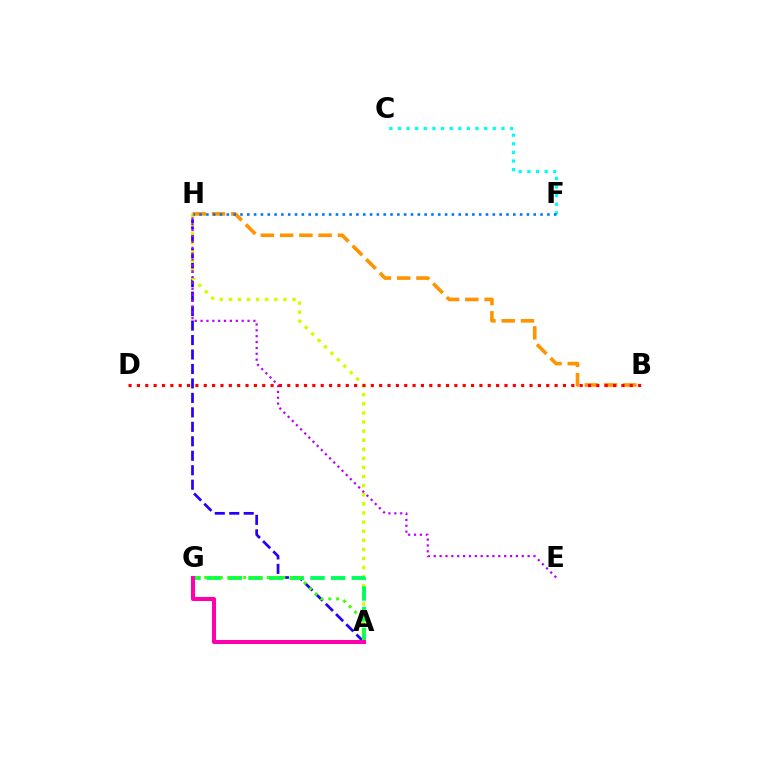{('A', 'H'): [{'color': '#2500ff', 'line_style': 'dashed', 'thickness': 1.97}, {'color': '#d1ff00', 'line_style': 'dotted', 'thickness': 2.47}], ('C', 'F'): [{'color': '#00fff6', 'line_style': 'dotted', 'thickness': 2.34}], ('B', 'H'): [{'color': '#ff9400', 'line_style': 'dashed', 'thickness': 2.62}], ('E', 'H'): [{'color': '#b900ff', 'line_style': 'dotted', 'thickness': 1.59}], ('F', 'H'): [{'color': '#0074ff', 'line_style': 'dotted', 'thickness': 1.85}], ('B', 'D'): [{'color': '#ff0000', 'line_style': 'dotted', 'thickness': 2.27}], ('A', 'G'): [{'color': '#00ff5c', 'line_style': 'dashed', 'thickness': 2.81}, {'color': '#3dff00', 'line_style': 'dotted', 'thickness': 2.13}, {'color': '#ff00ac', 'line_style': 'solid', 'thickness': 2.91}]}